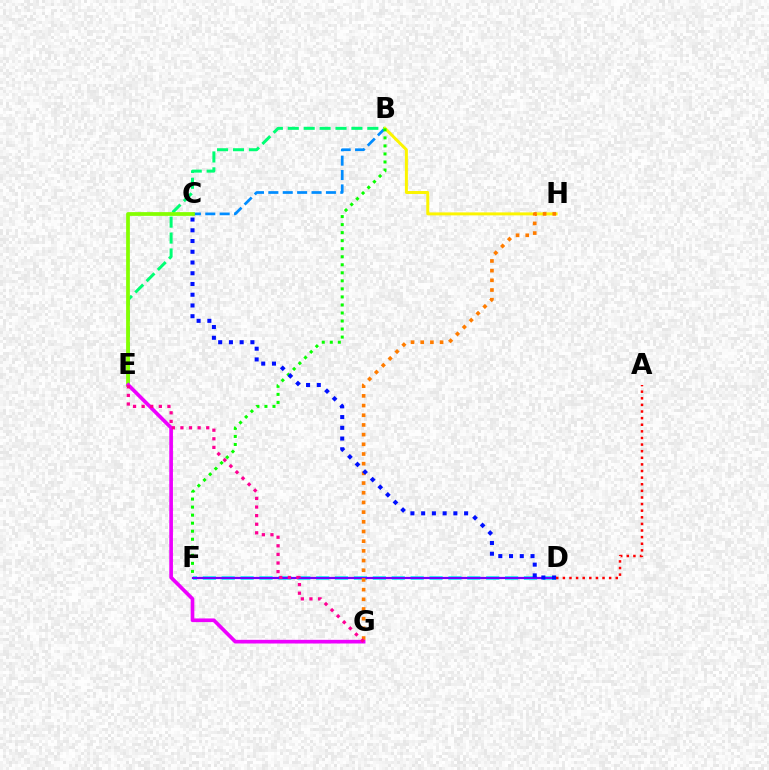{('B', 'C'): [{'color': '#008cff', 'line_style': 'dashed', 'thickness': 1.95}], ('D', 'F'): [{'color': '#00fff6', 'line_style': 'dashed', 'thickness': 2.57}, {'color': '#7200ff', 'line_style': 'solid', 'thickness': 1.6}], ('B', 'E'): [{'color': '#00ff74', 'line_style': 'dashed', 'thickness': 2.16}], ('B', 'H'): [{'color': '#fcf500', 'line_style': 'solid', 'thickness': 2.15}], ('G', 'H'): [{'color': '#ff7c00', 'line_style': 'dotted', 'thickness': 2.63}], ('C', 'E'): [{'color': '#84ff00', 'line_style': 'solid', 'thickness': 2.7}], ('E', 'G'): [{'color': '#ee00ff', 'line_style': 'solid', 'thickness': 2.64}, {'color': '#ff0094', 'line_style': 'dotted', 'thickness': 2.34}], ('B', 'F'): [{'color': '#08ff00', 'line_style': 'dotted', 'thickness': 2.18}], ('C', 'D'): [{'color': '#0010ff', 'line_style': 'dotted', 'thickness': 2.92}], ('A', 'D'): [{'color': '#ff0000', 'line_style': 'dotted', 'thickness': 1.8}]}